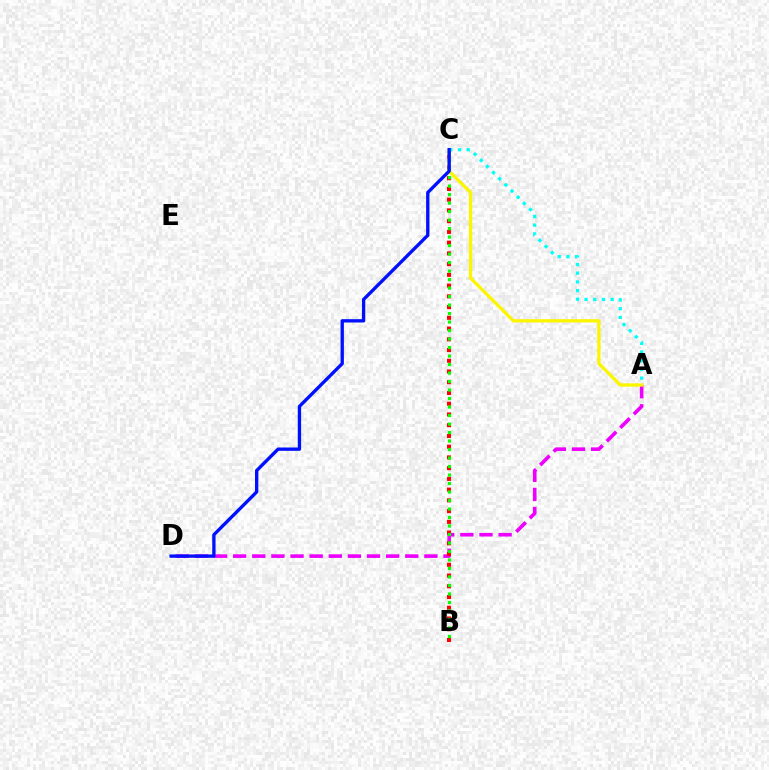{('A', 'D'): [{'color': '#ee00ff', 'line_style': 'dashed', 'thickness': 2.6}], ('B', 'C'): [{'color': '#ff0000', 'line_style': 'dotted', 'thickness': 2.92}, {'color': '#08ff00', 'line_style': 'dotted', 'thickness': 2.31}], ('A', 'C'): [{'color': '#fcf500', 'line_style': 'solid', 'thickness': 2.37}, {'color': '#00fff6', 'line_style': 'dotted', 'thickness': 2.36}], ('C', 'D'): [{'color': '#0010ff', 'line_style': 'solid', 'thickness': 2.4}]}